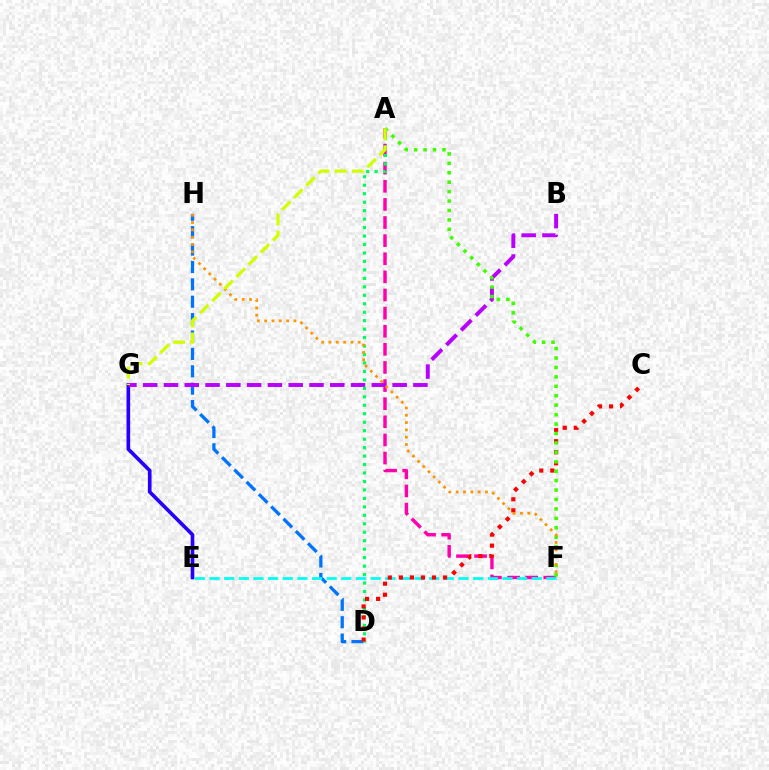{('A', 'F'): [{'color': '#ff00ac', 'line_style': 'dashed', 'thickness': 2.46}, {'color': '#3dff00', 'line_style': 'dotted', 'thickness': 2.56}], ('E', 'G'): [{'color': '#2500ff', 'line_style': 'solid', 'thickness': 2.62}], ('D', 'H'): [{'color': '#0074ff', 'line_style': 'dashed', 'thickness': 2.36}], ('B', 'G'): [{'color': '#b900ff', 'line_style': 'dashed', 'thickness': 2.82}], ('A', 'D'): [{'color': '#00ff5c', 'line_style': 'dotted', 'thickness': 2.3}], ('E', 'F'): [{'color': '#00fff6', 'line_style': 'dashed', 'thickness': 1.99}], ('C', 'D'): [{'color': '#ff0000', 'line_style': 'dotted', 'thickness': 3.0}], ('F', 'H'): [{'color': '#ff9400', 'line_style': 'dotted', 'thickness': 1.99}], ('A', 'G'): [{'color': '#d1ff00', 'line_style': 'dashed', 'thickness': 2.33}]}